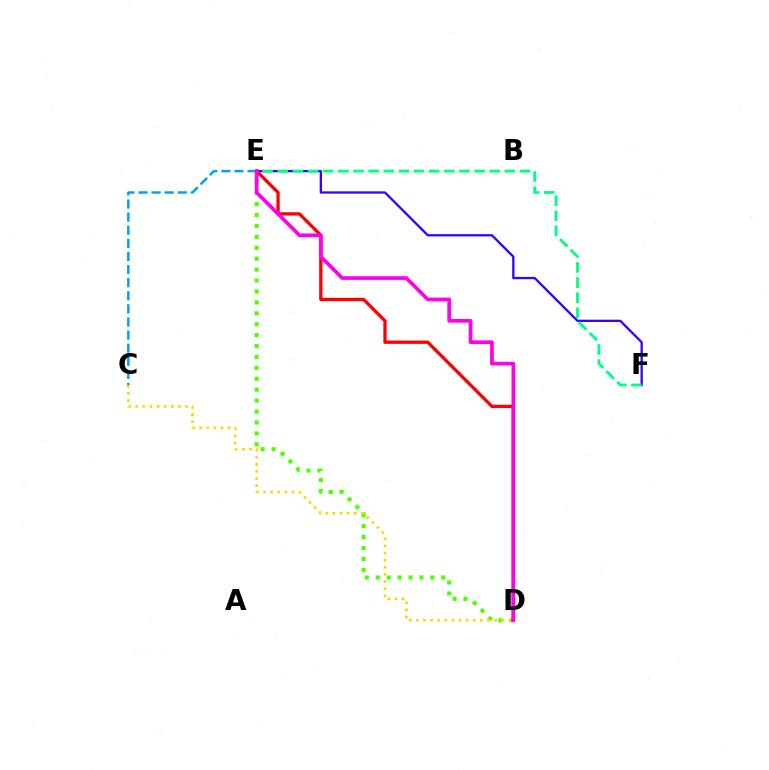{('D', 'E'): [{'color': '#4fff00', 'line_style': 'dotted', 'thickness': 2.97}, {'color': '#ff0000', 'line_style': 'solid', 'thickness': 2.37}, {'color': '#ff00ed', 'line_style': 'solid', 'thickness': 2.66}], ('C', 'D'): [{'color': '#ffd500', 'line_style': 'dotted', 'thickness': 1.93}], ('E', 'F'): [{'color': '#3700ff', 'line_style': 'solid', 'thickness': 1.66}, {'color': '#00ff86', 'line_style': 'dashed', 'thickness': 2.06}], ('C', 'E'): [{'color': '#009eff', 'line_style': 'dashed', 'thickness': 1.78}]}